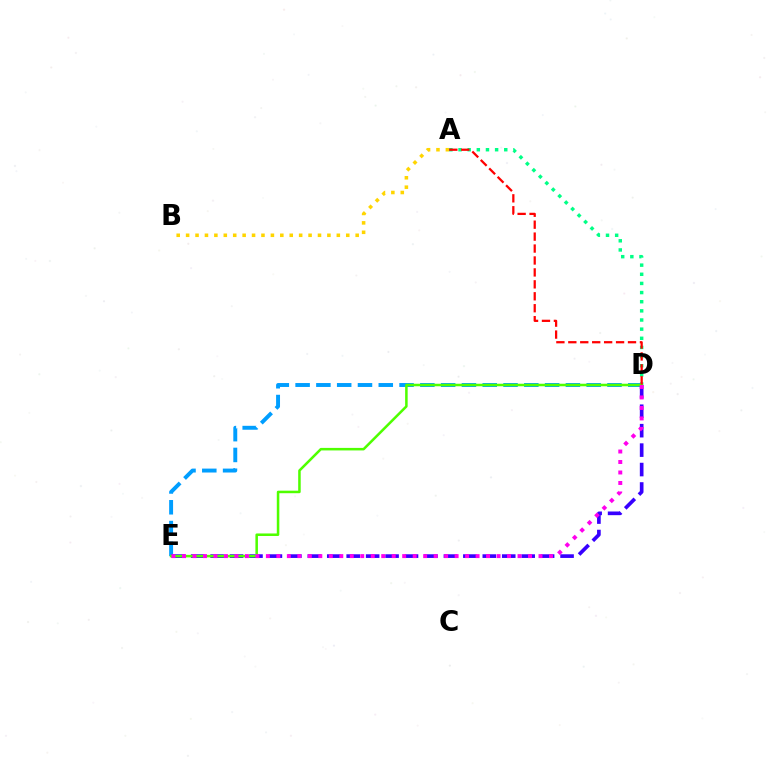{('A', 'B'): [{'color': '#ffd500', 'line_style': 'dotted', 'thickness': 2.56}], ('D', 'E'): [{'color': '#009eff', 'line_style': 'dashed', 'thickness': 2.82}, {'color': '#3700ff', 'line_style': 'dashed', 'thickness': 2.64}, {'color': '#4fff00', 'line_style': 'solid', 'thickness': 1.82}, {'color': '#ff00ed', 'line_style': 'dotted', 'thickness': 2.85}], ('A', 'D'): [{'color': '#00ff86', 'line_style': 'dotted', 'thickness': 2.48}, {'color': '#ff0000', 'line_style': 'dashed', 'thickness': 1.62}]}